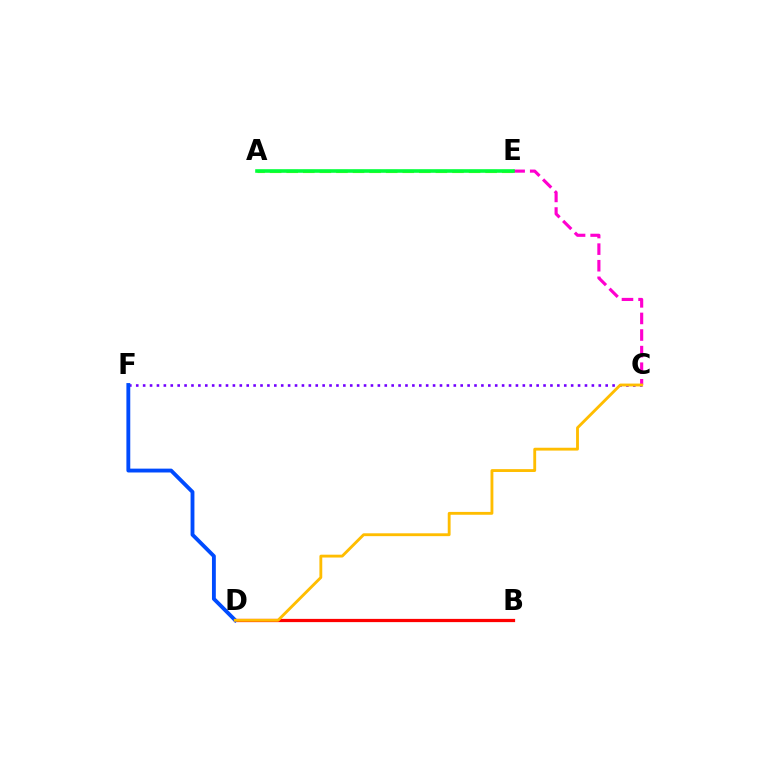{('A', 'E'): [{'color': '#84ff00', 'line_style': 'dashed', 'thickness': 2.25}, {'color': '#00ff39', 'line_style': 'solid', 'thickness': 2.58}], ('C', 'E'): [{'color': '#ff00cf', 'line_style': 'dashed', 'thickness': 2.25}], ('B', 'D'): [{'color': '#00fff6', 'line_style': 'dotted', 'thickness': 1.99}, {'color': '#ff0000', 'line_style': 'solid', 'thickness': 2.33}], ('C', 'F'): [{'color': '#7200ff', 'line_style': 'dotted', 'thickness': 1.88}], ('D', 'F'): [{'color': '#004bff', 'line_style': 'solid', 'thickness': 2.78}], ('C', 'D'): [{'color': '#ffbd00', 'line_style': 'solid', 'thickness': 2.05}]}